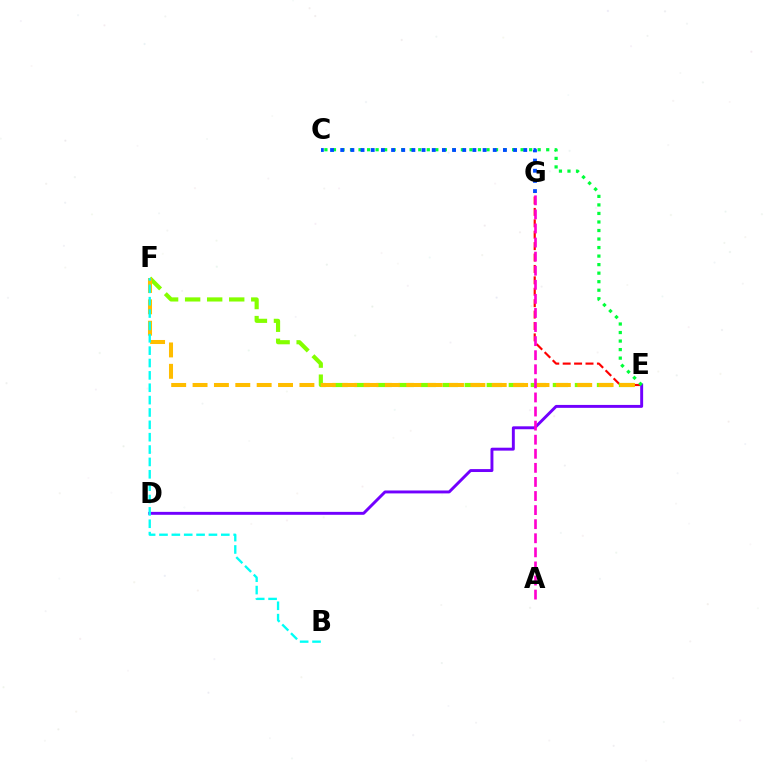{('E', 'G'): [{'color': '#ff0000', 'line_style': 'dashed', 'thickness': 1.55}], ('E', 'F'): [{'color': '#84ff00', 'line_style': 'dashed', 'thickness': 2.99}, {'color': '#ffbd00', 'line_style': 'dashed', 'thickness': 2.9}], ('D', 'E'): [{'color': '#7200ff', 'line_style': 'solid', 'thickness': 2.11}], ('C', 'E'): [{'color': '#00ff39', 'line_style': 'dotted', 'thickness': 2.32}], ('C', 'G'): [{'color': '#004bff', 'line_style': 'dotted', 'thickness': 2.76}], ('B', 'F'): [{'color': '#00fff6', 'line_style': 'dashed', 'thickness': 1.68}], ('A', 'G'): [{'color': '#ff00cf', 'line_style': 'dashed', 'thickness': 1.91}]}